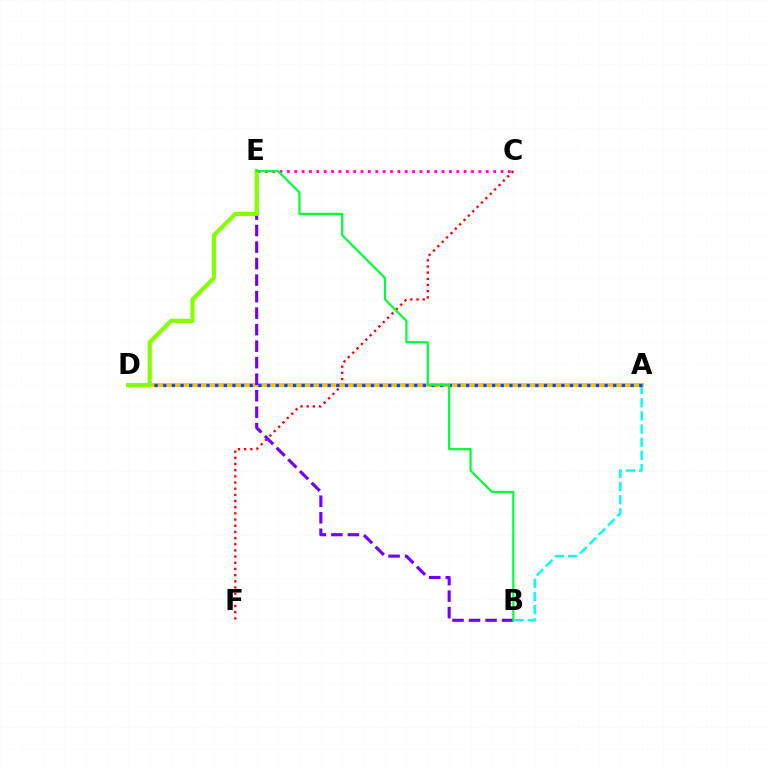{('C', 'F'): [{'color': '#ff0000', 'line_style': 'dotted', 'thickness': 1.68}], ('A', 'D'): [{'color': '#ffbd00', 'line_style': 'solid', 'thickness': 2.81}, {'color': '#004bff', 'line_style': 'dotted', 'thickness': 2.35}], ('A', 'B'): [{'color': '#00fff6', 'line_style': 'dashed', 'thickness': 1.79}], ('C', 'E'): [{'color': '#ff00cf', 'line_style': 'dotted', 'thickness': 2.0}], ('B', 'E'): [{'color': '#7200ff', 'line_style': 'dashed', 'thickness': 2.24}, {'color': '#00ff39', 'line_style': 'solid', 'thickness': 1.58}], ('D', 'E'): [{'color': '#84ff00', 'line_style': 'solid', 'thickness': 2.98}]}